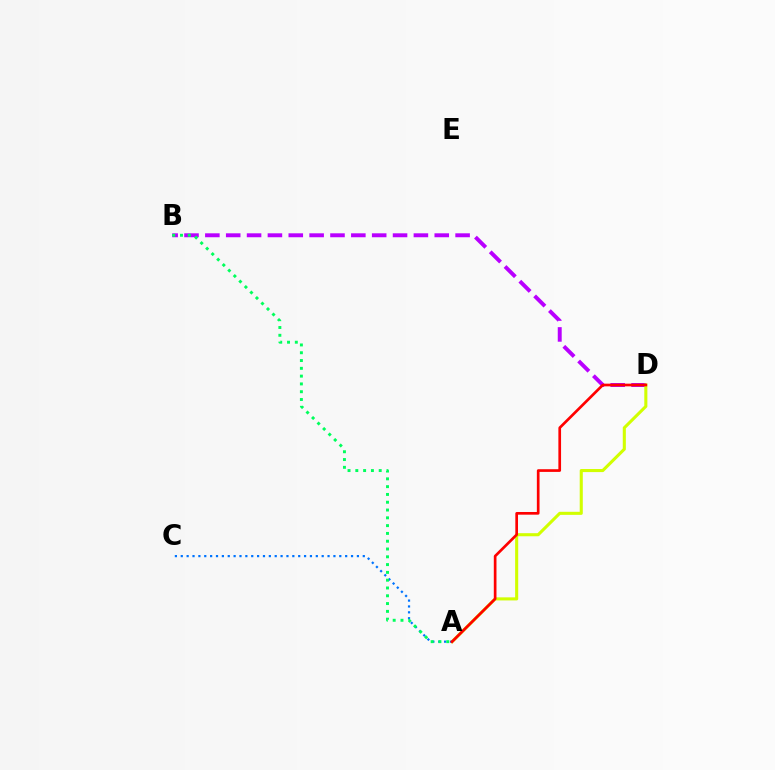{('B', 'D'): [{'color': '#b900ff', 'line_style': 'dashed', 'thickness': 2.83}], ('A', 'D'): [{'color': '#d1ff00', 'line_style': 'solid', 'thickness': 2.21}, {'color': '#ff0000', 'line_style': 'solid', 'thickness': 1.93}], ('A', 'C'): [{'color': '#0074ff', 'line_style': 'dotted', 'thickness': 1.6}], ('A', 'B'): [{'color': '#00ff5c', 'line_style': 'dotted', 'thickness': 2.12}]}